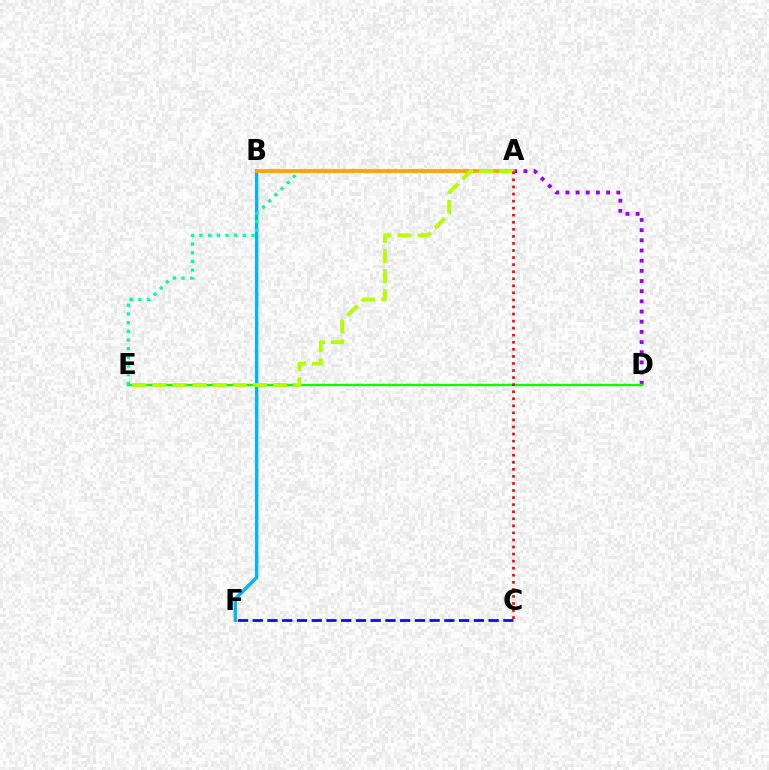{('A', 'D'): [{'color': '#9b00ff', 'line_style': 'dotted', 'thickness': 2.76}], ('A', 'B'): [{'color': '#ff00bd', 'line_style': 'dotted', 'thickness': 1.74}, {'color': '#ffa500', 'line_style': 'solid', 'thickness': 2.71}], ('B', 'F'): [{'color': '#00b5ff', 'line_style': 'solid', 'thickness': 2.42}], ('D', 'E'): [{'color': '#08ff00', 'line_style': 'solid', 'thickness': 1.71}], ('A', 'E'): [{'color': '#00ff9d', 'line_style': 'dotted', 'thickness': 2.36}, {'color': '#b3ff00', 'line_style': 'dashed', 'thickness': 2.73}], ('C', 'F'): [{'color': '#0010ff', 'line_style': 'dashed', 'thickness': 2.0}], ('A', 'C'): [{'color': '#ff0000', 'line_style': 'dotted', 'thickness': 1.92}]}